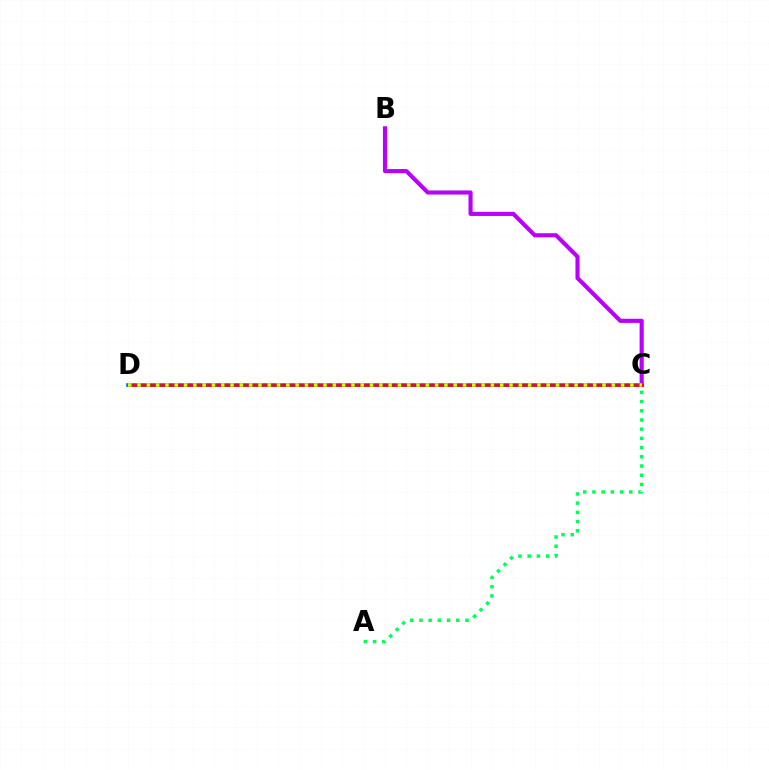{('C', 'D'): [{'color': '#0074ff', 'line_style': 'solid', 'thickness': 2.63}, {'color': '#ff0000', 'line_style': 'solid', 'thickness': 1.84}, {'color': '#d1ff00', 'line_style': 'dotted', 'thickness': 2.53}], ('B', 'C'): [{'color': '#b900ff', 'line_style': 'solid', 'thickness': 2.96}], ('A', 'C'): [{'color': '#00ff5c', 'line_style': 'dotted', 'thickness': 2.5}]}